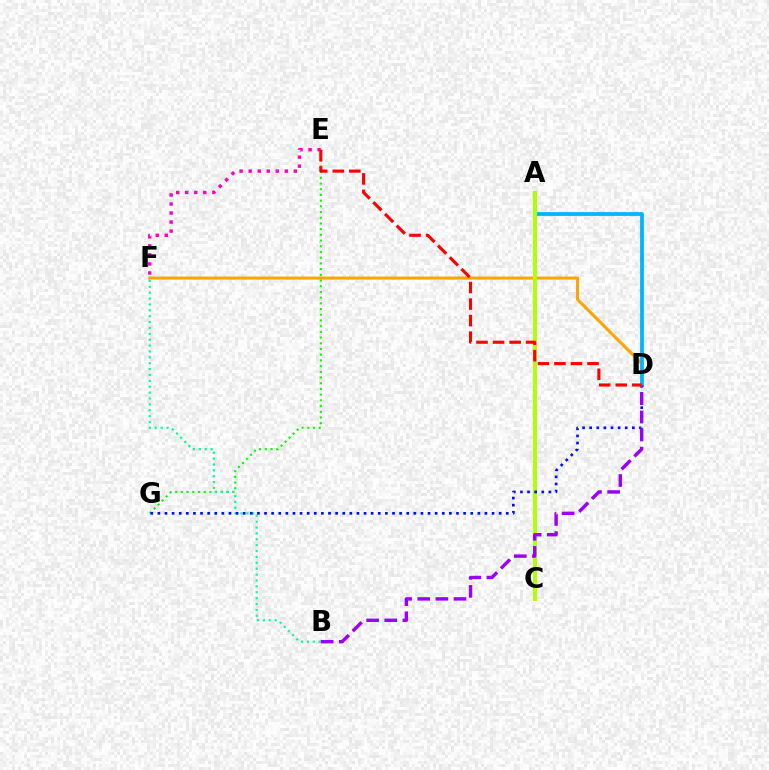{('E', 'F'): [{'color': '#ff00bd', 'line_style': 'dotted', 'thickness': 2.46}], ('E', 'G'): [{'color': '#08ff00', 'line_style': 'dotted', 'thickness': 1.55}], ('D', 'F'): [{'color': '#ffa500', 'line_style': 'solid', 'thickness': 2.18}], ('A', 'D'): [{'color': '#00b5ff', 'line_style': 'solid', 'thickness': 2.73}], ('A', 'C'): [{'color': '#b3ff00', 'line_style': 'solid', 'thickness': 2.84}], ('B', 'F'): [{'color': '#00ff9d', 'line_style': 'dotted', 'thickness': 1.6}], ('D', 'G'): [{'color': '#0010ff', 'line_style': 'dotted', 'thickness': 1.93}], ('B', 'D'): [{'color': '#9b00ff', 'line_style': 'dashed', 'thickness': 2.46}], ('D', 'E'): [{'color': '#ff0000', 'line_style': 'dashed', 'thickness': 2.25}]}